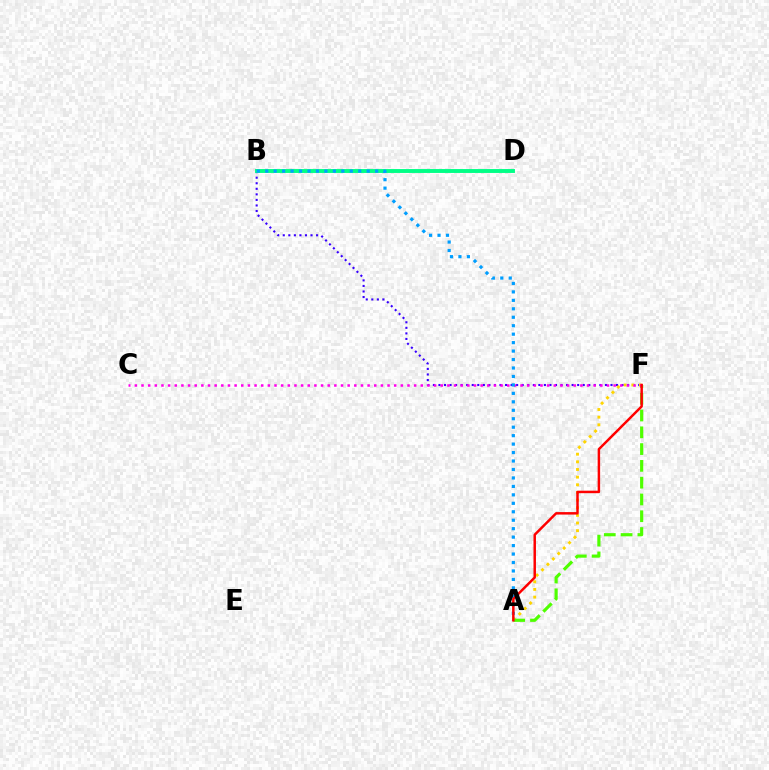{('B', 'F'): [{'color': '#3700ff', 'line_style': 'dotted', 'thickness': 1.51}], ('A', 'F'): [{'color': '#ffd500', 'line_style': 'dotted', 'thickness': 2.08}, {'color': '#4fff00', 'line_style': 'dashed', 'thickness': 2.28}, {'color': '#ff0000', 'line_style': 'solid', 'thickness': 1.78}], ('B', 'D'): [{'color': '#00ff86', 'line_style': 'solid', 'thickness': 2.81}], ('C', 'F'): [{'color': '#ff00ed', 'line_style': 'dotted', 'thickness': 1.81}], ('A', 'B'): [{'color': '#009eff', 'line_style': 'dotted', 'thickness': 2.3}]}